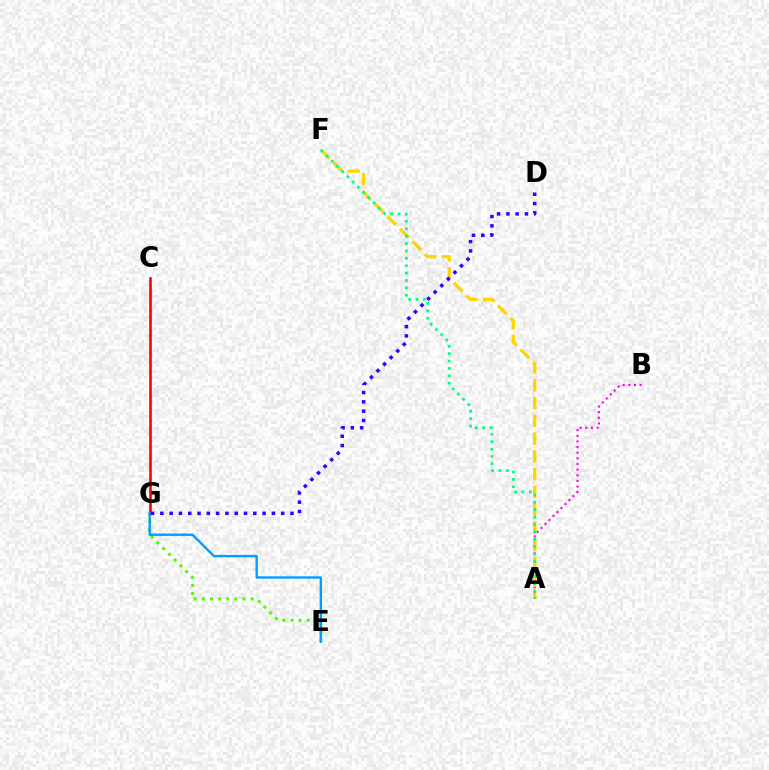{('E', 'G'): [{'color': '#4fff00', 'line_style': 'dotted', 'thickness': 2.21}, {'color': '#009eff', 'line_style': 'solid', 'thickness': 1.71}], ('A', 'B'): [{'color': '#ff00ed', 'line_style': 'dotted', 'thickness': 1.53}], ('C', 'G'): [{'color': '#ff0000', 'line_style': 'solid', 'thickness': 1.89}], ('A', 'F'): [{'color': '#ffd500', 'line_style': 'dashed', 'thickness': 2.41}, {'color': '#00ff86', 'line_style': 'dotted', 'thickness': 2.01}], ('D', 'G'): [{'color': '#3700ff', 'line_style': 'dotted', 'thickness': 2.53}]}